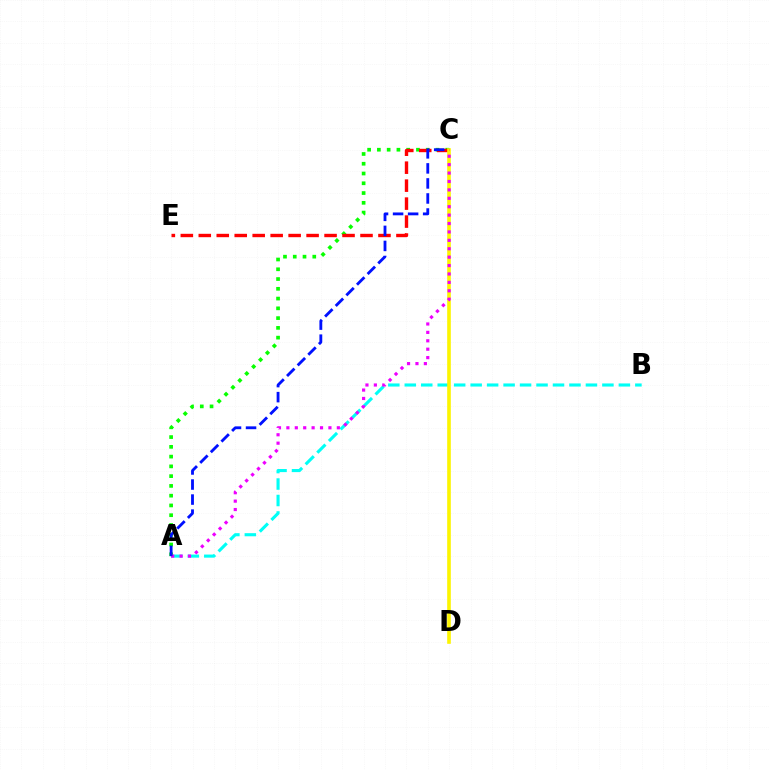{('A', 'B'): [{'color': '#00fff6', 'line_style': 'dashed', 'thickness': 2.24}], ('A', 'C'): [{'color': '#08ff00', 'line_style': 'dotted', 'thickness': 2.65}, {'color': '#ee00ff', 'line_style': 'dotted', 'thickness': 2.28}, {'color': '#0010ff', 'line_style': 'dashed', 'thickness': 2.04}], ('C', 'E'): [{'color': '#ff0000', 'line_style': 'dashed', 'thickness': 2.44}], ('C', 'D'): [{'color': '#fcf500', 'line_style': 'solid', 'thickness': 2.61}]}